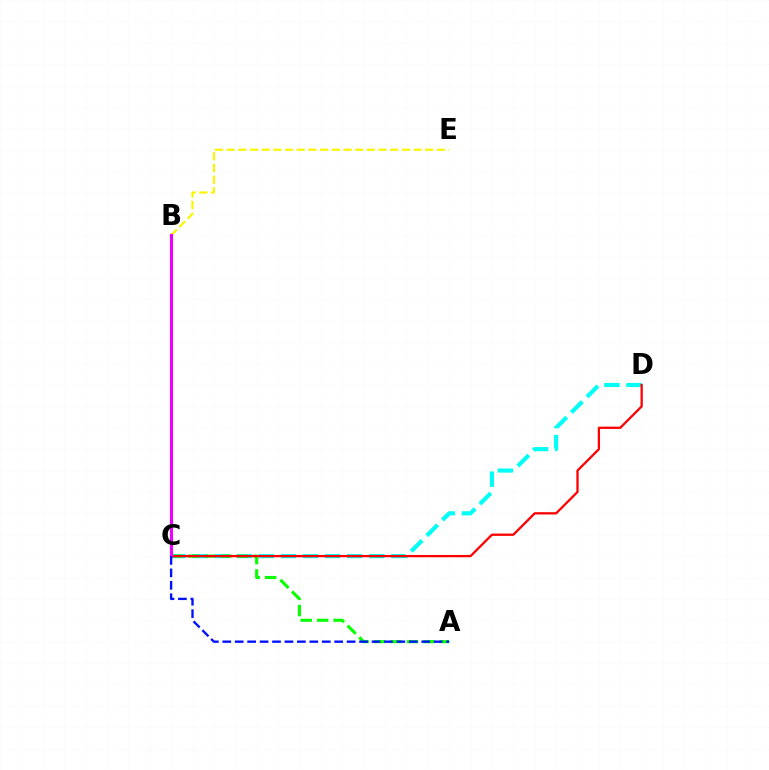{('C', 'D'): [{'color': '#00fff6', 'line_style': 'dashed', 'thickness': 3.0}, {'color': '#ff0000', 'line_style': 'solid', 'thickness': 1.64}], ('B', 'E'): [{'color': '#fcf500', 'line_style': 'dashed', 'thickness': 1.59}], ('A', 'C'): [{'color': '#08ff00', 'line_style': 'dashed', 'thickness': 2.23}, {'color': '#0010ff', 'line_style': 'dashed', 'thickness': 1.69}], ('B', 'C'): [{'color': '#ee00ff', 'line_style': 'solid', 'thickness': 2.22}]}